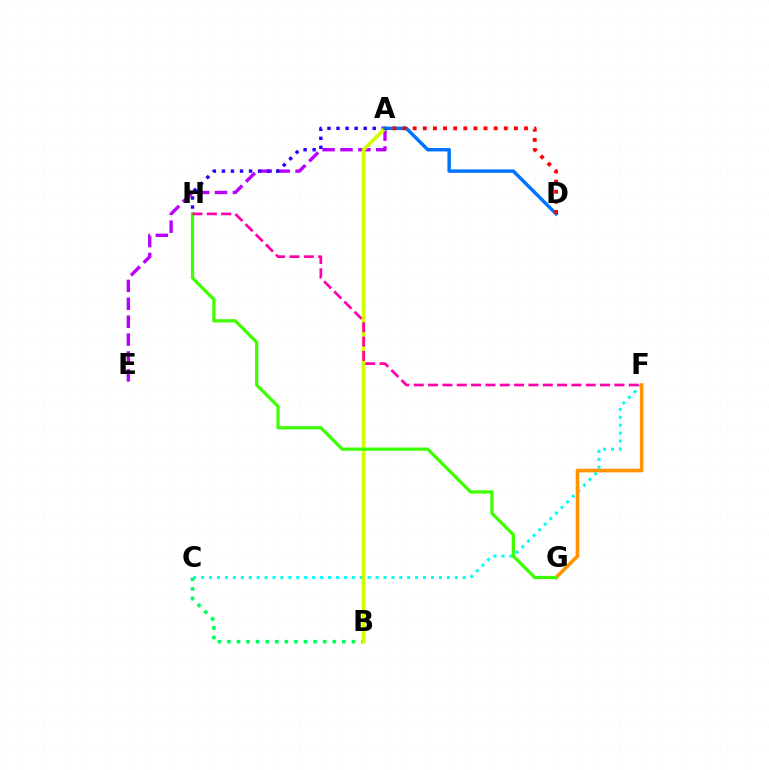{('C', 'F'): [{'color': '#00fff6', 'line_style': 'dotted', 'thickness': 2.15}], ('B', 'C'): [{'color': '#00ff5c', 'line_style': 'dotted', 'thickness': 2.6}], ('A', 'E'): [{'color': '#b900ff', 'line_style': 'dashed', 'thickness': 2.43}], ('A', 'H'): [{'color': '#2500ff', 'line_style': 'dotted', 'thickness': 2.46}], ('A', 'B'): [{'color': '#d1ff00', 'line_style': 'solid', 'thickness': 2.66}], ('A', 'D'): [{'color': '#0074ff', 'line_style': 'solid', 'thickness': 2.49}, {'color': '#ff0000', 'line_style': 'dotted', 'thickness': 2.75}], ('F', 'G'): [{'color': '#ff9400', 'line_style': 'solid', 'thickness': 2.6}], ('G', 'H'): [{'color': '#3dff00', 'line_style': 'solid', 'thickness': 2.34}], ('F', 'H'): [{'color': '#ff00ac', 'line_style': 'dashed', 'thickness': 1.95}]}